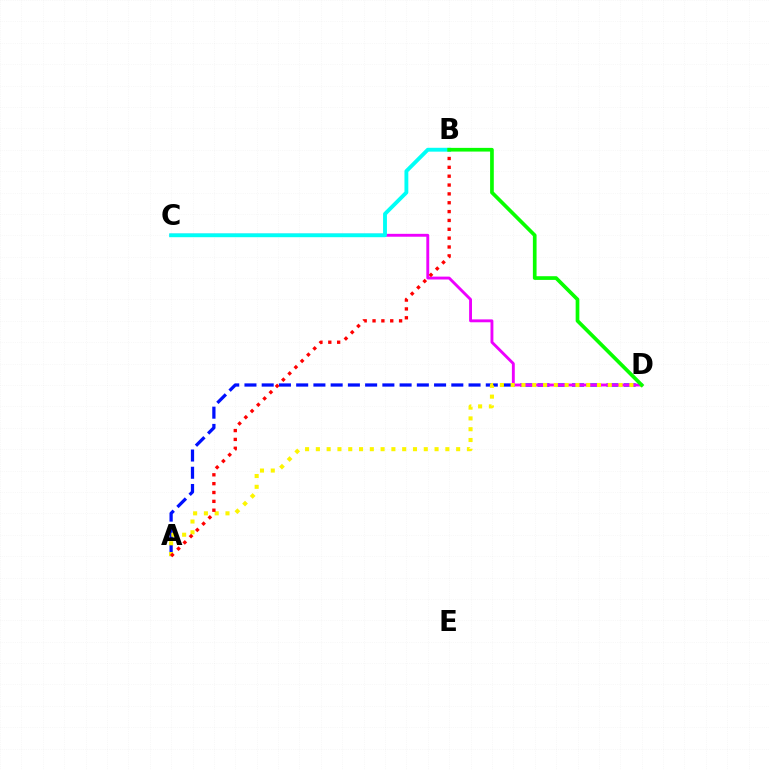{('A', 'D'): [{'color': '#0010ff', 'line_style': 'dashed', 'thickness': 2.34}, {'color': '#fcf500', 'line_style': 'dotted', 'thickness': 2.93}], ('C', 'D'): [{'color': '#ee00ff', 'line_style': 'solid', 'thickness': 2.07}], ('A', 'B'): [{'color': '#ff0000', 'line_style': 'dotted', 'thickness': 2.4}], ('B', 'C'): [{'color': '#00fff6', 'line_style': 'solid', 'thickness': 2.78}], ('B', 'D'): [{'color': '#08ff00', 'line_style': 'solid', 'thickness': 2.66}]}